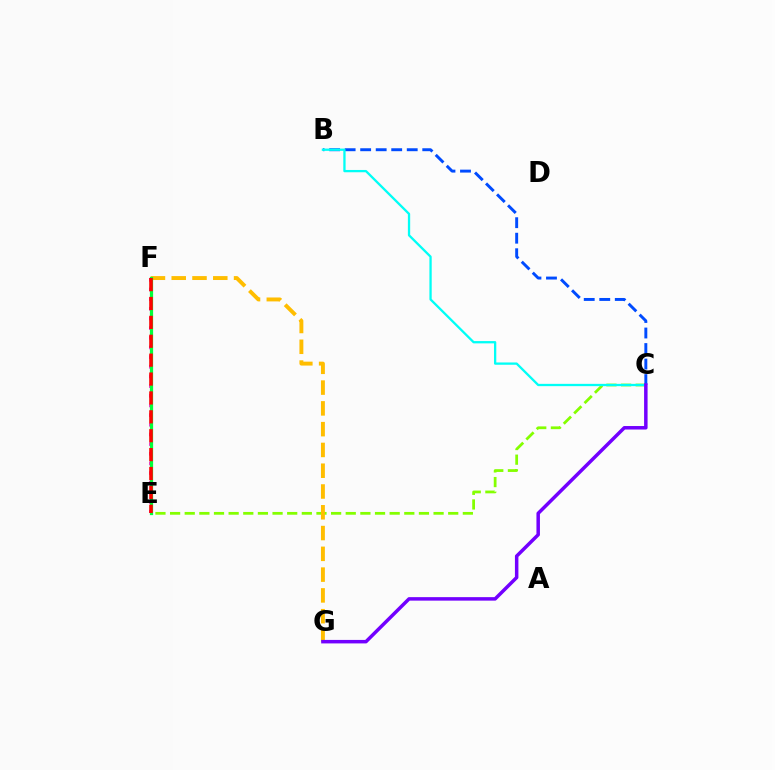{('C', 'E'): [{'color': '#84ff00', 'line_style': 'dashed', 'thickness': 1.99}], ('B', 'C'): [{'color': '#004bff', 'line_style': 'dashed', 'thickness': 2.11}, {'color': '#00fff6', 'line_style': 'solid', 'thickness': 1.65}], ('E', 'F'): [{'color': '#ff00cf', 'line_style': 'dotted', 'thickness': 2.63}, {'color': '#00ff39', 'line_style': 'solid', 'thickness': 2.33}, {'color': '#ff0000', 'line_style': 'dashed', 'thickness': 2.57}], ('F', 'G'): [{'color': '#ffbd00', 'line_style': 'dashed', 'thickness': 2.82}], ('C', 'G'): [{'color': '#7200ff', 'line_style': 'solid', 'thickness': 2.51}]}